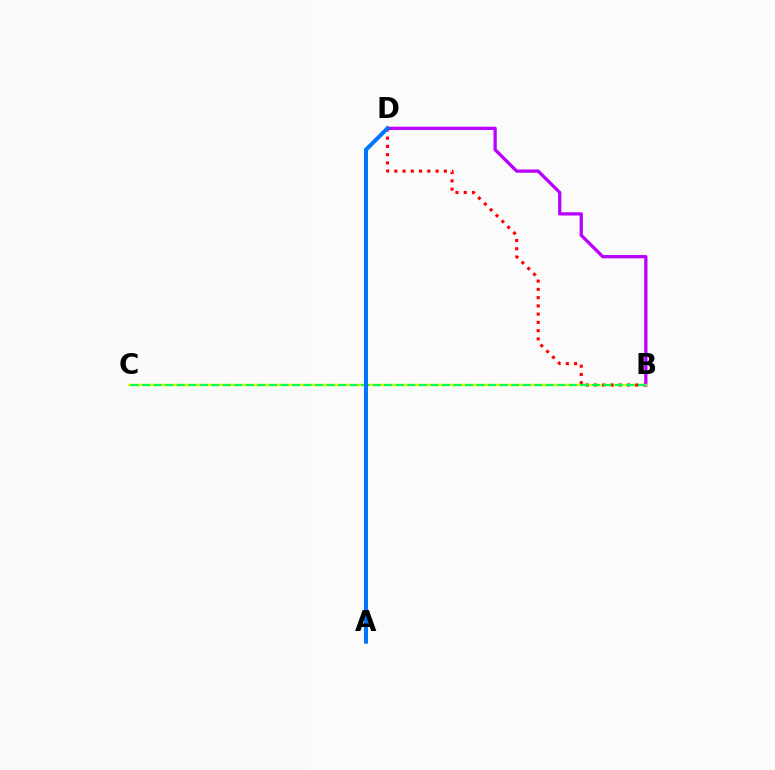{('B', 'D'): [{'color': '#b900ff', 'line_style': 'solid', 'thickness': 2.35}, {'color': '#ff0000', 'line_style': 'dotted', 'thickness': 2.24}], ('B', 'C'): [{'color': '#d1ff00', 'line_style': 'solid', 'thickness': 1.7}, {'color': '#00ff5c', 'line_style': 'dashed', 'thickness': 1.57}], ('A', 'D'): [{'color': '#0074ff', 'line_style': 'solid', 'thickness': 2.89}]}